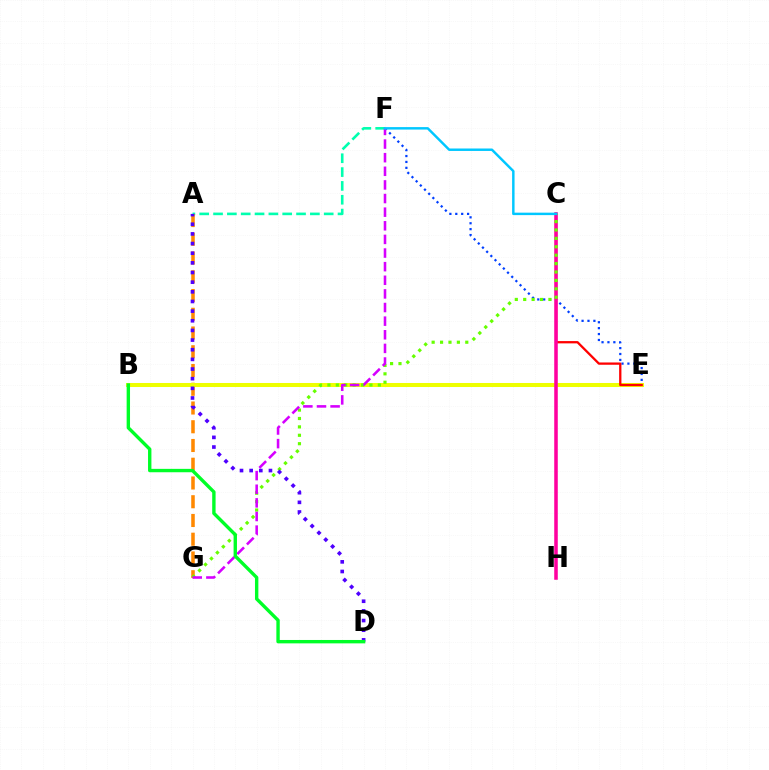{('A', 'F'): [{'color': '#00ffaf', 'line_style': 'dashed', 'thickness': 1.88}], ('A', 'G'): [{'color': '#ff8800', 'line_style': 'dashed', 'thickness': 2.55}], ('B', 'E'): [{'color': '#eeff00', 'line_style': 'solid', 'thickness': 2.9}], ('E', 'F'): [{'color': '#003fff', 'line_style': 'dotted', 'thickness': 1.6}], ('C', 'E'): [{'color': '#ff0000', 'line_style': 'solid', 'thickness': 1.65}], ('C', 'H'): [{'color': '#ff00a0', 'line_style': 'solid', 'thickness': 2.55}], ('C', 'G'): [{'color': '#66ff00', 'line_style': 'dotted', 'thickness': 2.28}], ('F', 'G'): [{'color': '#d600ff', 'line_style': 'dashed', 'thickness': 1.85}], ('C', 'F'): [{'color': '#00c7ff', 'line_style': 'solid', 'thickness': 1.77}], ('A', 'D'): [{'color': '#4f00ff', 'line_style': 'dotted', 'thickness': 2.62}], ('B', 'D'): [{'color': '#00ff27', 'line_style': 'solid', 'thickness': 2.44}]}